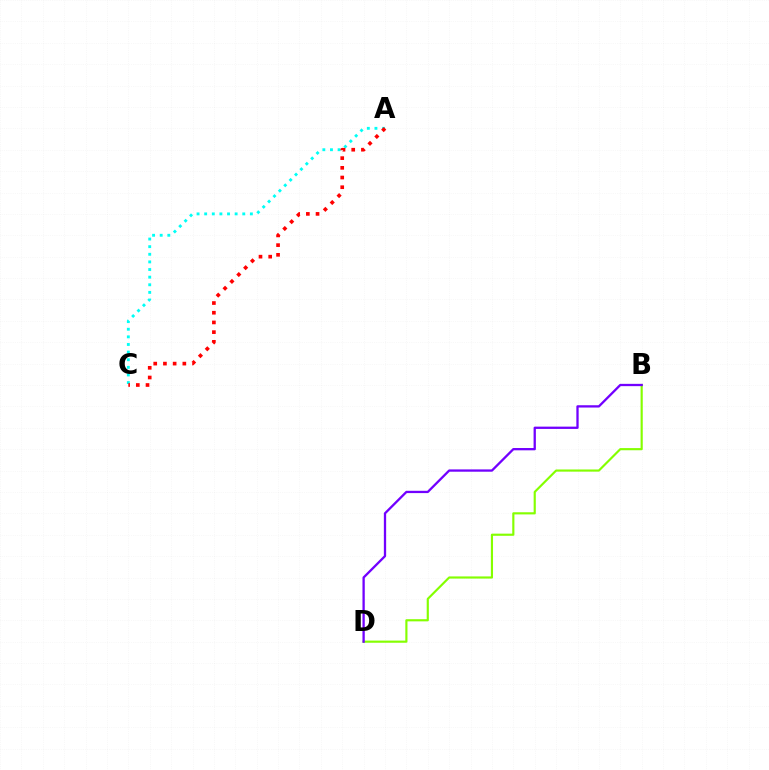{('A', 'C'): [{'color': '#00fff6', 'line_style': 'dotted', 'thickness': 2.07}, {'color': '#ff0000', 'line_style': 'dotted', 'thickness': 2.64}], ('B', 'D'): [{'color': '#84ff00', 'line_style': 'solid', 'thickness': 1.55}, {'color': '#7200ff', 'line_style': 'solid', 'thickness': 1.65}]}